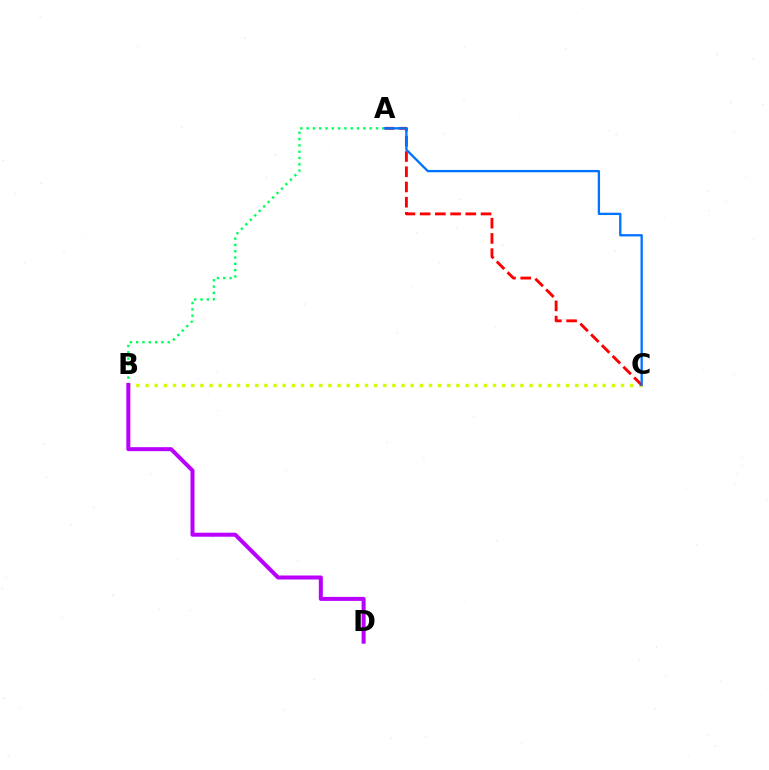{('B', 'C'): [{'color': '#d1ff00', 'line_style': 'dotted', 'thickness': 2.48}], ('A', 'B'): [{'color': '#00ff5c', 'line_style': 'dotted', 'thickness': 1.71}], ('A', 'C'): [{'color': '#ff0000', 'line_style': 'dashed', 'thickness': 2.07}, {'color': '#0074ff', 'line_style': 'solid', 'thickness': 1.67}], ('B', 'D'): [{'color': '#b900ff', 'line_style': 'solid', 'thickness': 2.89}]}